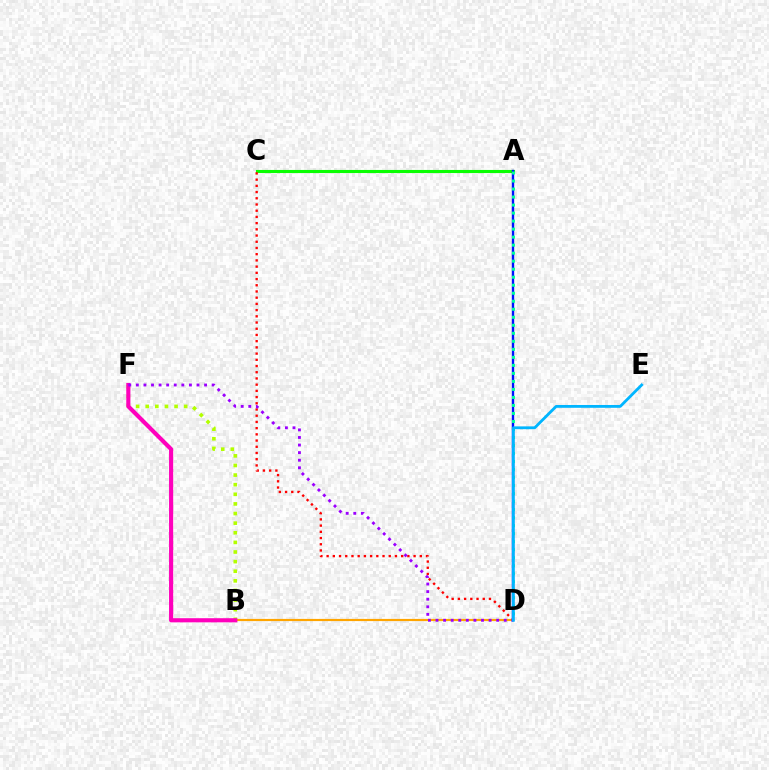{('A', 'C'): [{'color': '#08ff00', 'line_style': 'solid', 'thickness': 2.24}], ('C', 'D'): [{'color': '#ff0000', 'line_style': 'dotted', 'thickness': 1.69}], ('B', 'D'): [{'color': '#ffa500', 'line_style': 'solid', 'thickness': 1.57}], ('B', 'F'): [{'color': '#b3ff00', 'line_style': 'dotted', 'thickness': 2.61}, {'color': '#ff00bd', 'line_style': 'solid', 'thickness': 2.98}], ('A', 'D'): [{'color': '#0010ff', 'line_style': 'solid', 'thickness': 1.71}, {'color': '#00ff9d', 'line_style': 'dotted', 'thickness': 2.18}], ('D', 'F'): [{'color': '#9b00ff', 'line_style': 'dotted', 'thickness': 2.06}], ('D', 'E'): [{'color': '#00b5ff', 'line_style': 'solid', 'thickness': 2.03}]}